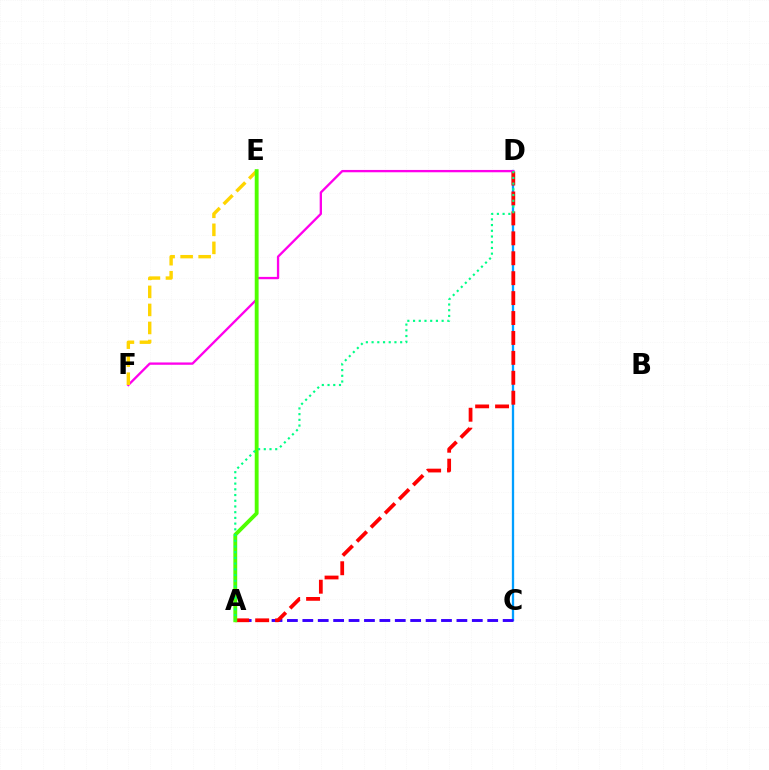{('C', 'D'): [{'color': '#009eff', 'line_style': 'solid', 'thickness': 1.65}], ('A', 'C'): [{'color': '#3700ff', 'line_style': 'dashed', 'thickness': 2.09}], ('D', 'F'): [{'color': '#ff00ed', 'line_style': 'solid', 'thickness': 1.67}], ('A', 'D'): [{'color': '#ff0000', 'line_style': 'dashed', 'thickness': 2.71}, {'color': '#00ff86', 'line_style': 'dotted', 'thickness': 1.55}], ('E', 'F'): [{'color': '#ffd500', 'line_style': 'dashed', 'thickness': 2.45}], ('A', 'E'): [{'color': '#4fff00', 'line_style': 'solid', 'thickness': 2.78}]}